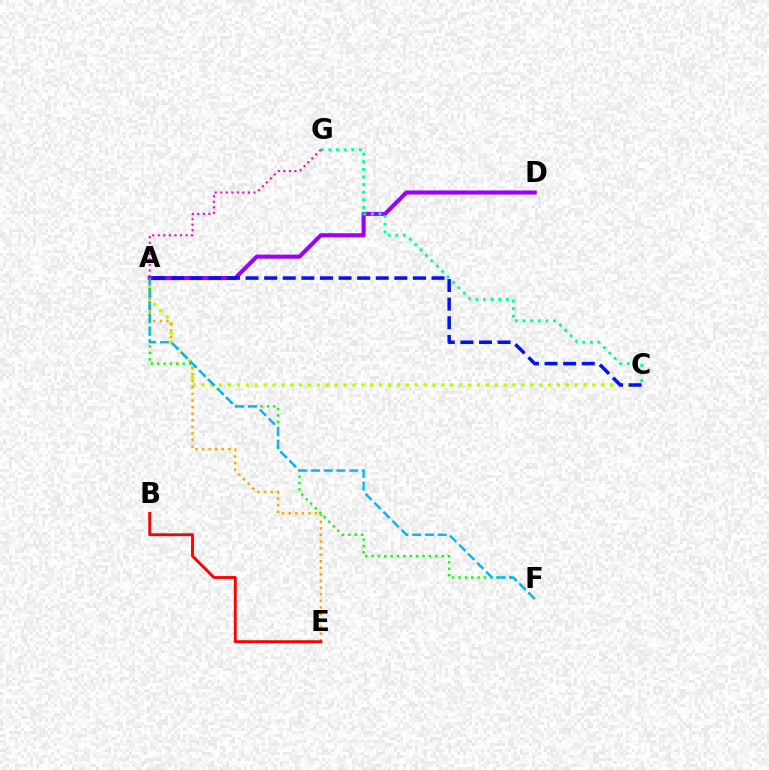{('A', 'C'): [{'color': '#b3ff00', 'line_style': 'dotted', 'thickness': 2.42}, {'color': '#0010ff', 'line_style': 'dashed', 'thickness': 2.53}], ('A', 'E'): [{'color': '#ffa500', 'line_style': 'dotted', 'thickness': 1.79}], ('A', 'D'): [{'color': '#9b00ff', 'line_style': 'solid', 'thickness': 2.94}], ('A', 'F'): [{'color': '#08ff00', 'line_style': 'dotted', 'thickness': 1.73}, {'color': '#00b5ff', 'line_style': 'dashed', 'thickness': 1.73}], ('B', 'E'): [{'color': '#ff0000', 'line_style': 'solid', 'thickness': 2.07}], ('C', 'G'): [{'color': '#00ff9d', 'line_style': 'dotted', 'thickness': 2.07}], ('A', 'G'): [{'color': '#ff00bd', 'line_style': 'dotted', 'thickness': 1.5}]}